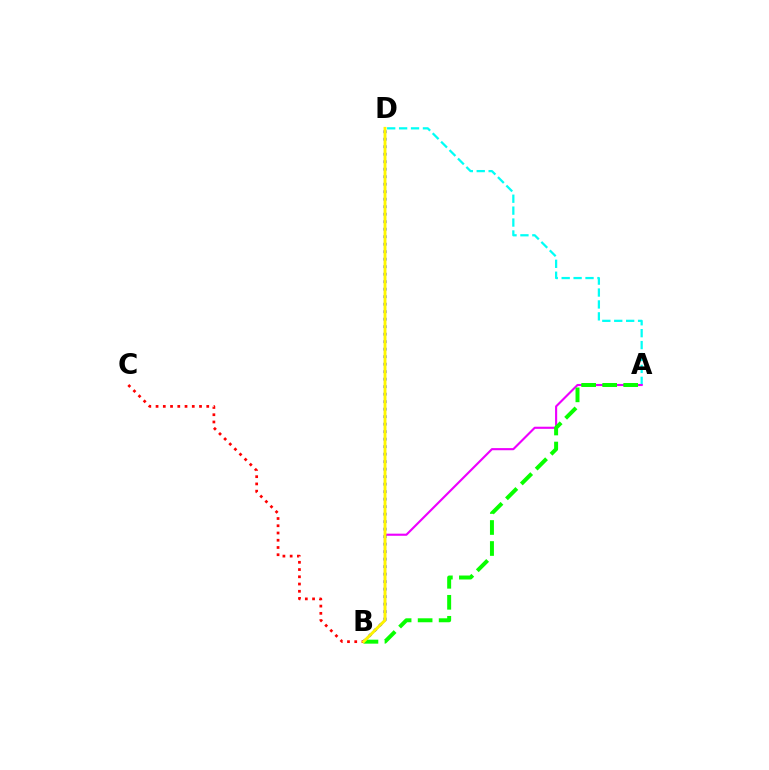{('A', 'D'): [{'color': '#00fff6', 'line_style': 'dashed', 'thickness': 1.62}], ('A', 'B'): [{'color': '#ee00ff', 'line_style': 'solid', 'thickness': 1.53}, {'color': '#08ff00', 'line_style': 'dashed', 'thickness': 2.85}], ('B', 'C'): [{'color': '#ff0000', 'line_style': 'dotted', 'thickness': 1.97}], ('B', 'D'): [{'color': '#0010ff', 'line_style': 'dotted', 'thickness': 2.04}, {'color': '#fcf500', 'line_style': 'solid', 'thickness': 2.07}]}